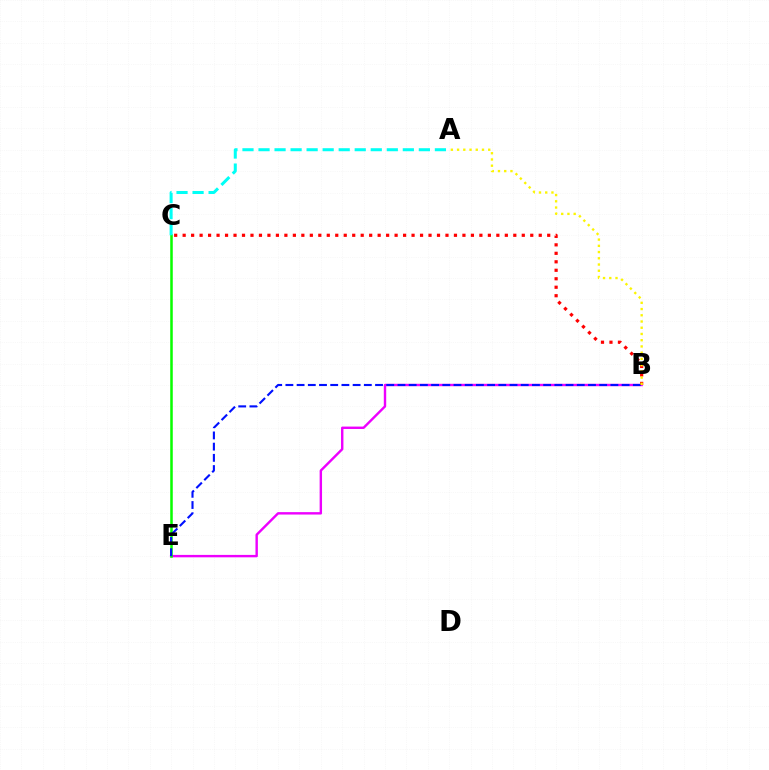{('B', 'E'): [{'color': '#ee00ff', 'line_style': 'solid', 'thickness': 1.73}, {'color': '#0010ff', 'line_style': 'dashed', 'thickness': 1.52}], ('B', 'C'): [{'color': '#ff0000', 'line_style': 'dotted', 'thickness': 2.3}], ('C', 'E'): [{'color': '#08ff00', 'line_style': 'solid', 'thickness': 1.83}], ('A', 'C'): [{'color': '#00fff6', 'line_style': 'dashed', 'thickness': 2.18}], ('A', 'B'): [{'color': '#fcf500', 'line_style': 'dotted', 'thickness': 1.69}]}